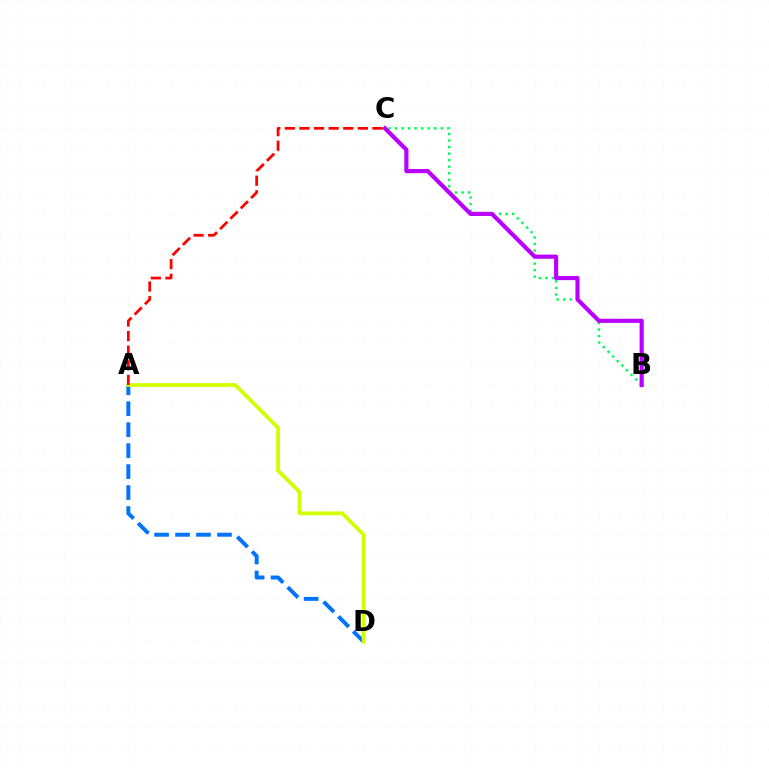{('B', 'C'): [{'color': '#00ff5c', 'line_style': 'dotted', 'thickness': 1.78}, {'color': '#b900ff', 'line_style': 'solid', 'thickness': 2.99}], ('A', 'D'): [{'color': '#0074ff', 'line_style': 'dashed', 'thickness': 2.85}, {'color': '#d1ff00', 'line_style': 'solid', 'thickness': 2.7}], ('A', 'C'): [{'color': '#ff0000', 'line_style': 'dashed', 'thickness': 1.98}]}